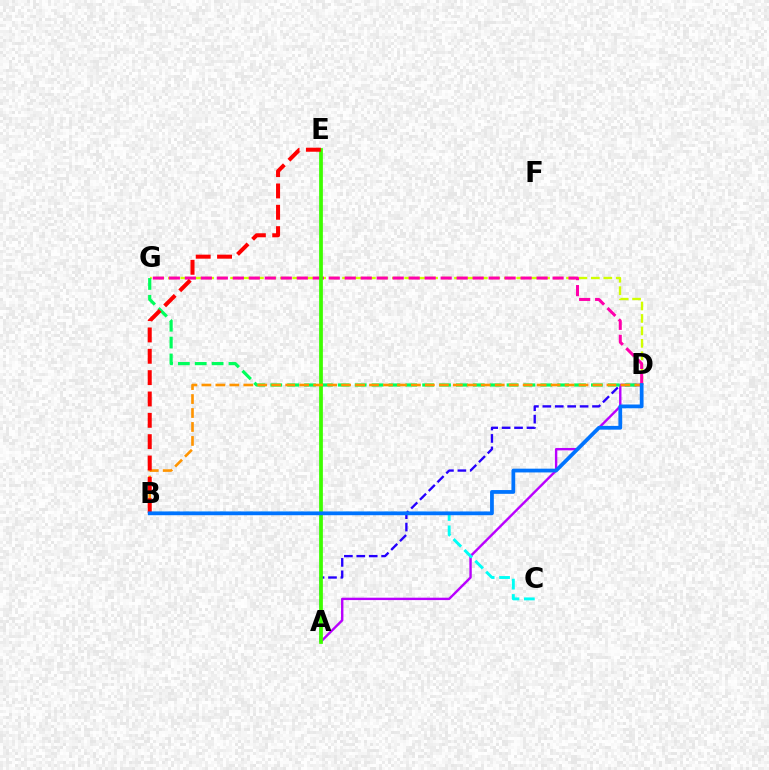{('D', 'G'): [{'color': '#d1ff00', 'line_style': 'dashed', 'thickness': 1.69}, {'color': '#ff00ac', 'line_style': 'dashed', 'thickness': 2.17}, {'color': '#00ff5c', 'line_style': 'dashed', 'thickness': 2.29}], ('A', 'D'): [{'color': '#2500ff', 'line_style': 'dashed', 'thickness': 1.69}, {'color': '#b900ff', 'line_style': 'solid', 'thickness': 1.72}], ('A', 'E'): [{'color': '#3dff00', 'line_style': 'solid', 'thickness': 2.7}], ('B', 'D'): [{'color': '#ff9400', 'line_style': 'dashed', 'thickness': 1.9}, {'color': '#0074ff', 'line_style': 'solid', 'thickness': 2.71}], ('B', 'E'): [{'color': '#ff0000', 'line_style': 'dashed', 'thickness': 2.9}], ('B', 'C'): [{'color': '#00fff6', 'line_style': 'dashed', 'thickness': 2.09}]}